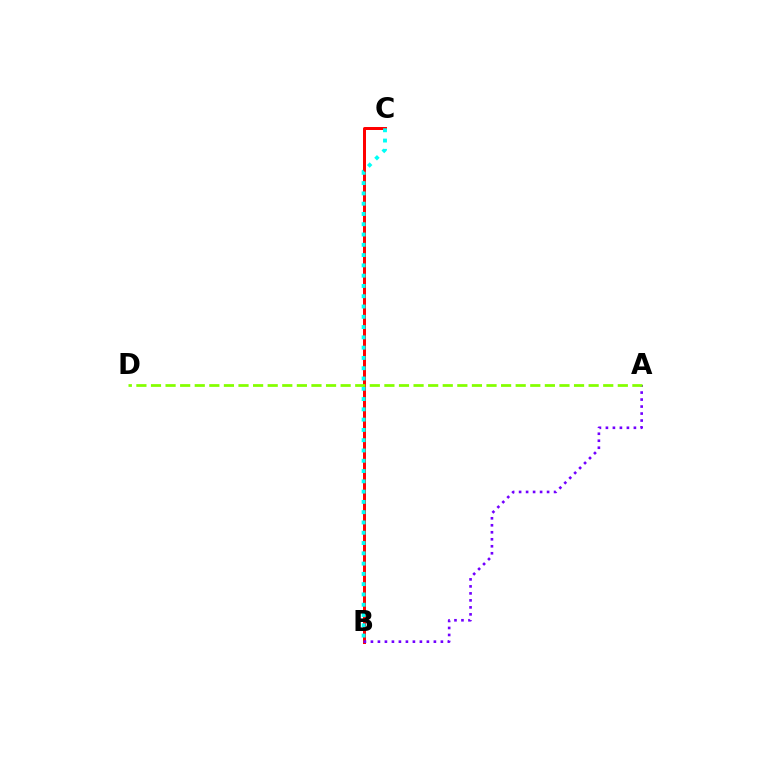{('B', 'C'): [{'color': '#ff0000', 'line_style': 'solid', 'thickness': 2.15}, {'color': '#00fff6', 'line_style': 'dotted', 'thickness': 2.79}], ('A', 'B'): [{'color': '#7200ff', 'line_style': 'dotted', 'thickness': 1.9}], ('A', 'D'): [{'color': '#84ff00', 'line_style': 'dashed', 'thickness': 1.98}]}